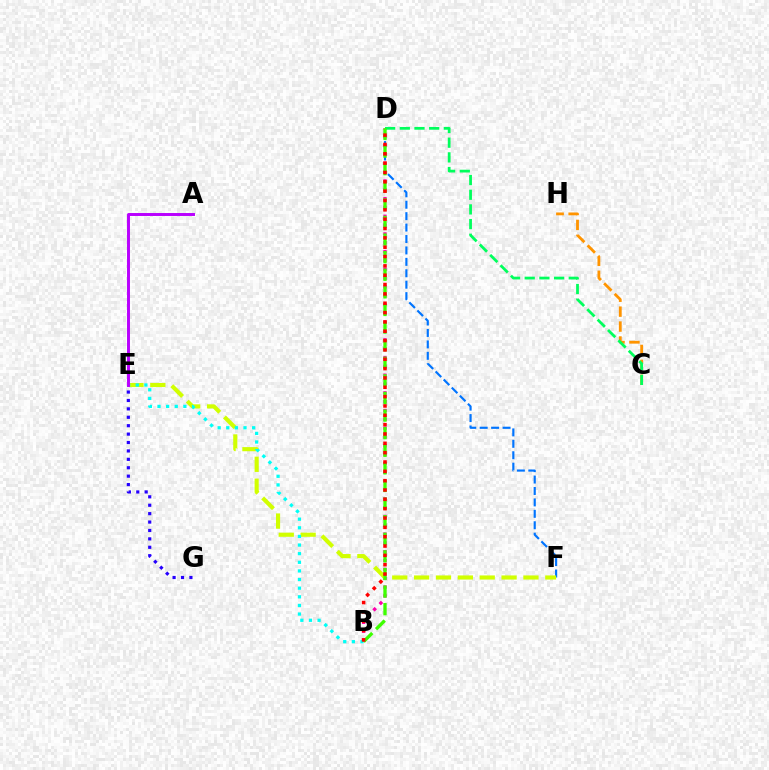{('D', 'F'): [{'color': '#0074ff', 'line_style': 'dashed', 'thickness': 1.55}], ('B', 'D'): [{'color': '#ff00ac', 'line_style': 'dotted', 'thickness': 2.4}, {'color': '#3dff00', 'line_style': 'dashed', 'thickness': 2.39}, {'color': '#ff0000', 'line_style': 'dotted', 'thickness': 2.54}], ('E', 'F'): [{'color': '#d1ff00', 'line_style': 'dashed', 'thickness': 2.97}], ('C', 'H'): [{'color': '#ff9400', 'line_style': 'dashed', 'thickness': 2.03}], ('C', 'D'): [{'color': '#00ff5c', 'line_style': 'dashed', 'thickness': 1.99}], ('B', 'E'): [{'color': '#00fff6', 'line_style': 'dotted', 'thickness': 2.34}], ('E', 'G'): [{'color': '#2500ff', 'line_style': 'dotted', 'thickness': 2.29}], ('A', 'E'): [{'color': '#b900ff', 'line_style': 'solid', 'thickness': 2.13}]}